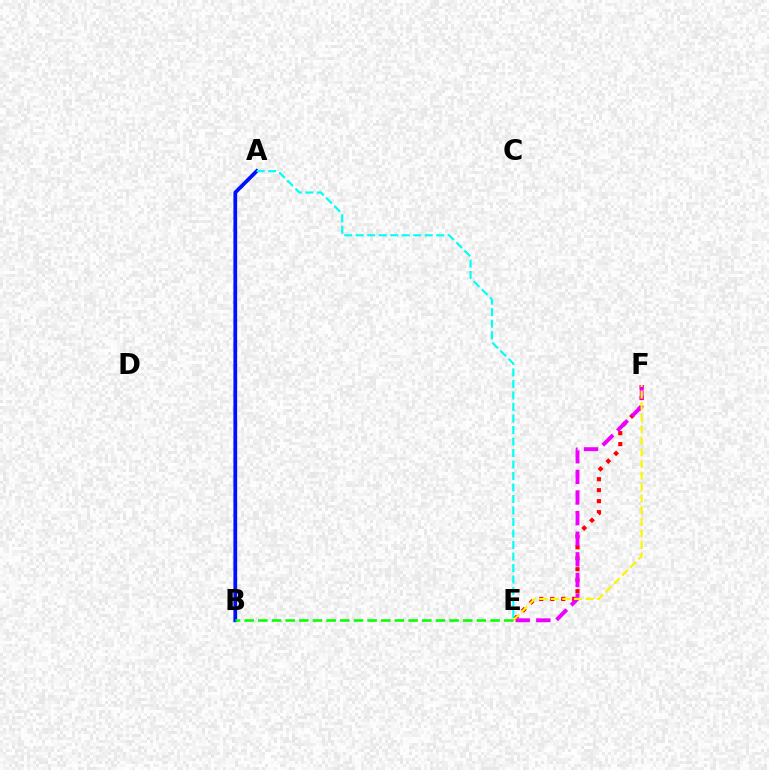{('E', 'F'): [{'color': '#ff0000', 'line_style': 'dotted', 'thickness': 2.98}, {'color': '#ee00ff', 'line_style': 'dashed', 'thickness': 2.8}, {'color': '#fcf500', 'line_style': 'dashed', 'thickness': 1.57}], ('A', 'B'): [{'color': '#0010ff', 'line_style': 'solid', 'thickness': 2.7}], ('A', 'E'): [{'color': '#00fff6', 'line_style': 'dashed', 'thickness': 1.56}], ('B', 'E'): [{'color': '#08ff00', 'line_style': 'dashed', 'thickness': 1.86}]}